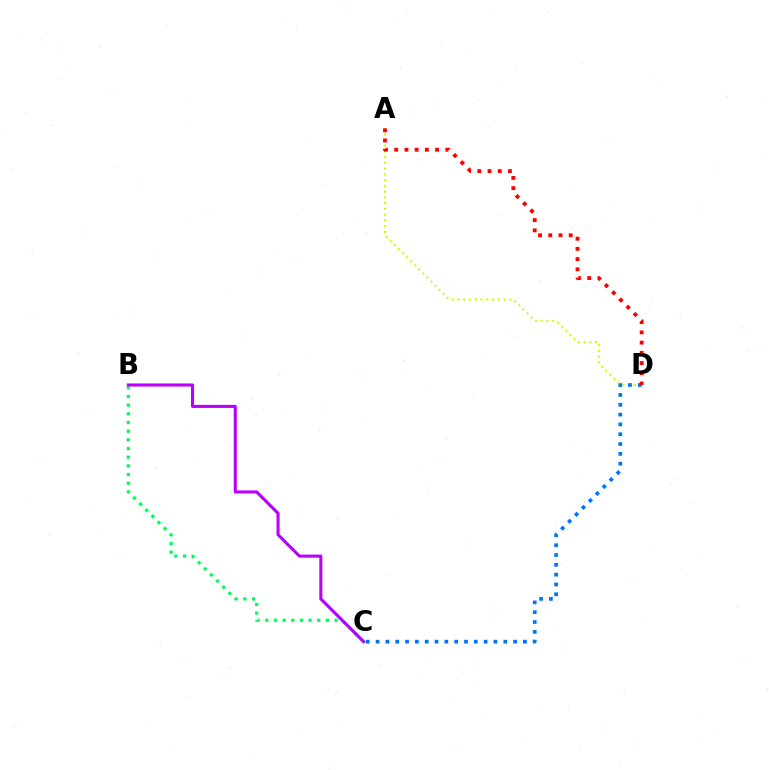{('B', 'C'): [{'color': '#00ff5c', 'line_style': 'dotted', 'thickness': 2.36}, {'color': '#b900ff', 'line_style': 'solid', 'thickness': 2.22}], ('A', 'D'): [{'color': '#d1ff00', 'line_style': 'dotted', 'thickness': 1.56}, {'color': '#ff0000', 'line_style': 'dotted', 'thickness': 2.78}], ('C', 'D'): [{'color': '#0074ff', 'line_style': 'dotted', 'thickness': 2.67}]}